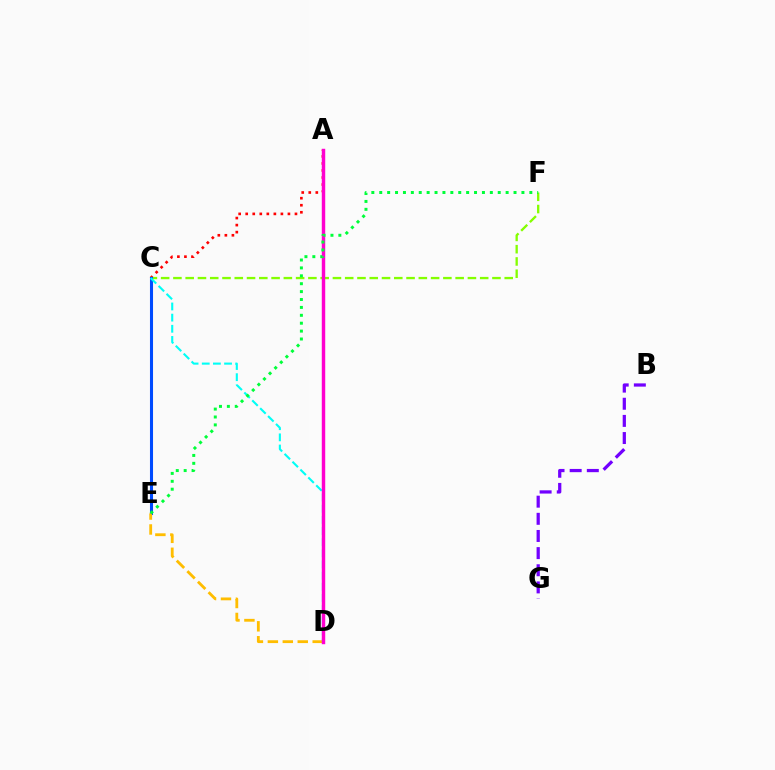{('A', 'C'): [{'color': '#ff0000', 'line_style': 'dotted', 'thickness': 1.91}], ('C', 'F'): [{'color': '#84ff00', 'line_style': 'dashed', 'thickness': 1.67}], ('C', 'E'): [{'color': '#004bff', 'line_style': 'solid', 'thickness': 2.21}], ('D', 'E'): [{'color': '#ffbd00', 'line_style': 'dashed', 'thickness': 2.03}], ('C', 'D'): [{'color': '#00fff6', 'line_style': 'dashed', 'thickness': 1.52}], ('A', 'D'): [{'color': '#ff00cf', 'line_style': 'solid', 'thickness': 2.47}], ('B', 'G'): [{'color': '#7200ff', 'line_style': 'dashed', 'thickness': 2.33}], ('E', 'F'): [{'color': '#00ff39', 'line_style': 'dotted', 'thickness': 2.15}]}